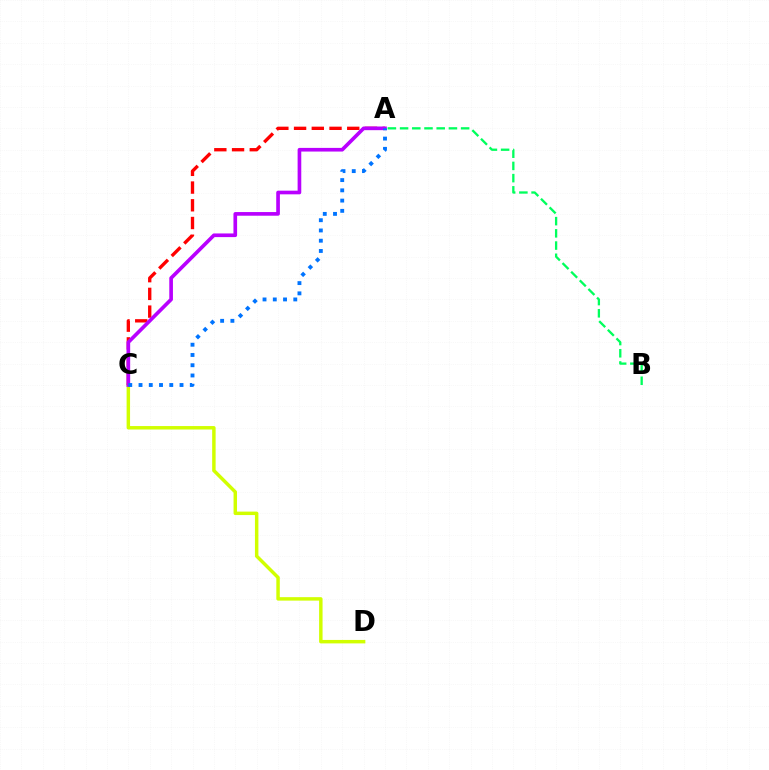{('A', 'B'): [{'color': '#00ff5c', 'line_style': 'dashed', 'thickness': 1.66}], ('C', 'D'): [{'color': '#d1ff00', 'line_style': 'solid', 'thickness': 2.49}], ('A', 'C'): [{'color': '#ff0000', 'line_style': 'dashed', 'thickness': 2.41}, {'color': '#b900ff', 'line_style': 'solid', 'thickness': 2.63}, {'color': '#0074ff', 'line_style': 'dotted', 'thickness': 2.79}]}